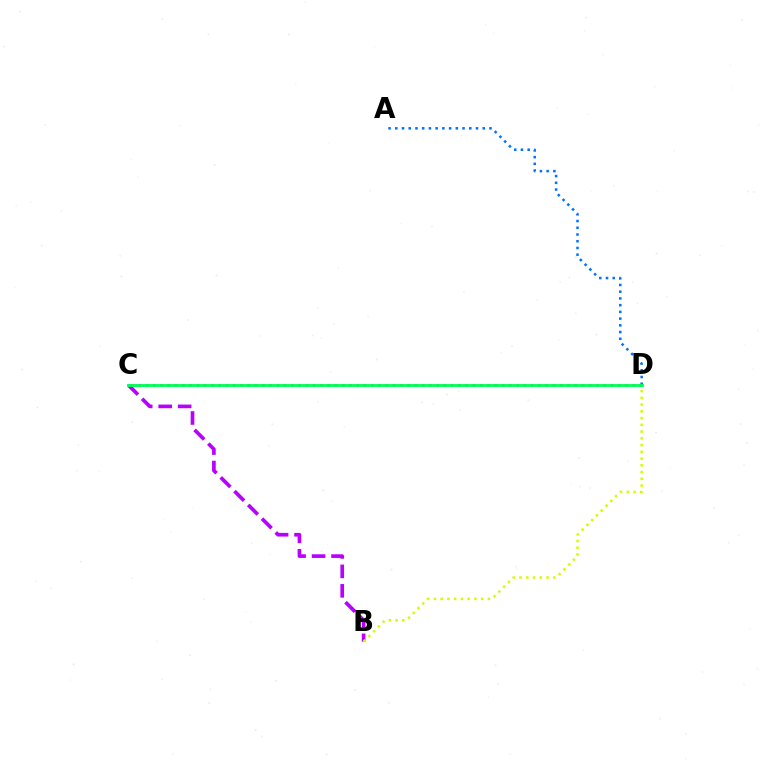{('B', 'C'): [{'color': '#b900ff', 'line_style': 'dashed', 'thickness': 2.64}], ('B', 'D'): [{'color': '#d1ff00', 'line_style': 'dotted', 'thickness': 1.83}], ('A', 'D'): [{'color': '#0074ff', 'line_style': 'dotted', 'thickness': 1.83}], ('C', 'D'): [{'color': '#ff0000', 'line_style': 'dotted', 'thickness': 1.97}, {'color': '#00ff5c', 'line_style': 'solid', 'thickness': 2.05}]}